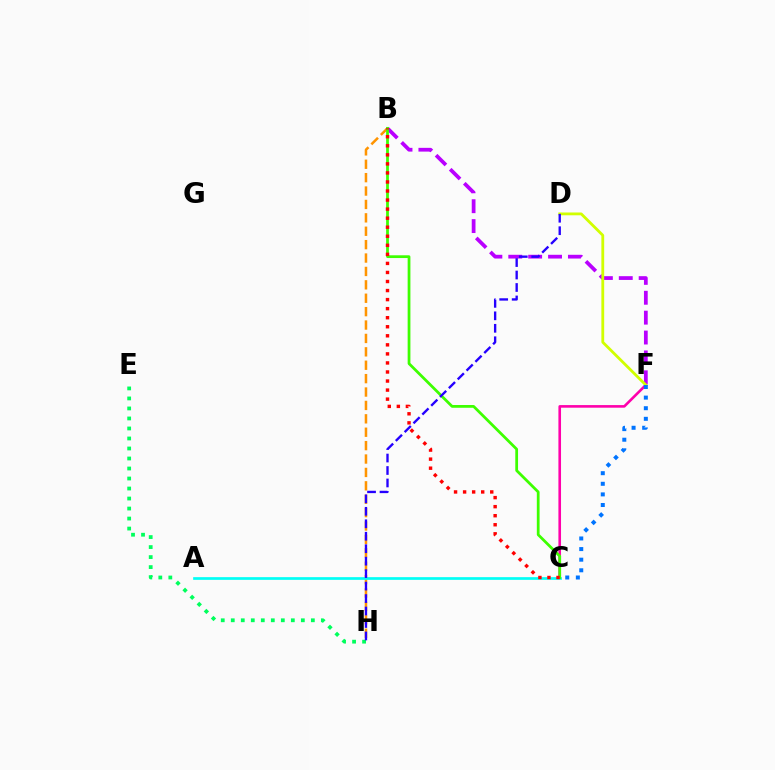{('B', 'H'): [{'color': '#ff9400', 'line_style': 'dashed', 'thickness': 1.82}], ('A', 'C'): [{'color': '#00fff6', 'line_style': 'solid', 'thickness': 1.94}], ('B', 'F'): [{'color': '#b900ff', 'line_style': 'dashed', 'thickness': 2.7}], ('C', 'F'): [{'color': '#ff00ac', 'line_style': 'solid', 'thickness': 1.88}, {'color': '#0074ff', 'line_style': 'dotted', 'thickness': 2.88}], ('D', 'F'): [{'color': '#d1ff00', 'line_style': 'solid', 'thickness': 2.02}], ('E', 'H'): [{'color': '#00ff5c', 'line_style': 'dotted', 'thickness': 2.72}], ('B', 'C'): [{'color': '#3dff00', 'line_style': 'solid', 'thickness': 1.99}, {'color': '#ff0000', 'line_style': 'dotted', 'thickness': 2.46}], ('D', 'H'): [{'color': '#2500ff', 'line_style': 'dashed', 'thickness': 1.69}]}